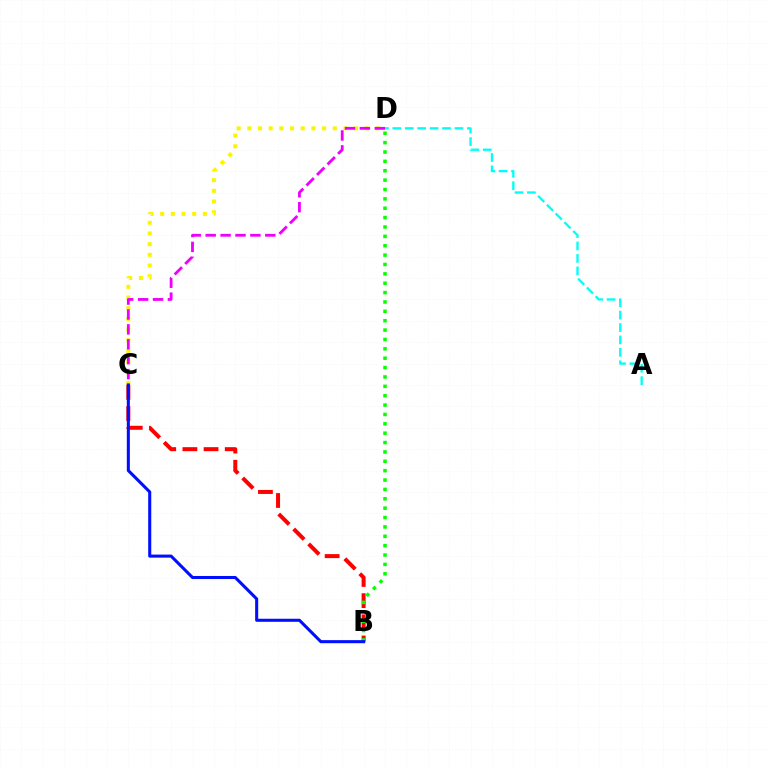{('A', 'D'): [{'color': '#00fff6', 'line_style': 'dashed', 'thickness': 1.69}], ('C', 'D'): [{'color': '#fcf500', 'line_style': 'dotted', 'thickness': 2.9}, {'color': '#ee00ff', 'line_style': 'dashed', 'thickness': 2.02}], ('B', 'C'): [{'color': '#ff0000', 'line_style': 'dashed', 'thickness': 2.87}, {'color': '#0010ff', 'line_style': 'solid', 'thickness': 2.21}], ('B', 'D'): [{'color': '#08ff00', 'line_style': 'dotted', 'thickness': 2.55}]}